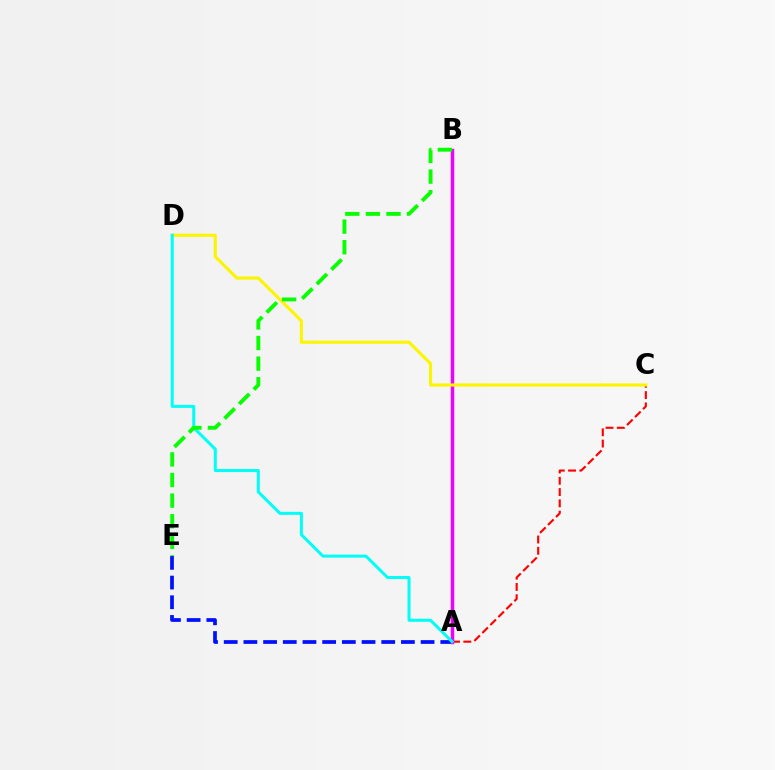{('A', 'E'): [{'color': '#0010ff', 'line_style': 'dashed', 'thickness': 2.67}], ('A', 'C'): [{'color': '#ff0000', 'line_style': 'dashed', 'thickness': 1.53}], ('A', 'B'): [{'color': '#ee00ff', 'line_style': 'solid', 'thickness': 2.5}], ('C', 'D'): [{'color': '#fcf500', 'line_style': 'solid', 'thickness': 2.24}], ('A', 'D'): [{'color': '#00fff6', 'line_style': 'solid', 'thickness': 2.17}], ('B', 'E'): [{'color': '#08ff00', 'line_style': 'dashed', 'thickness': 2.8}]}